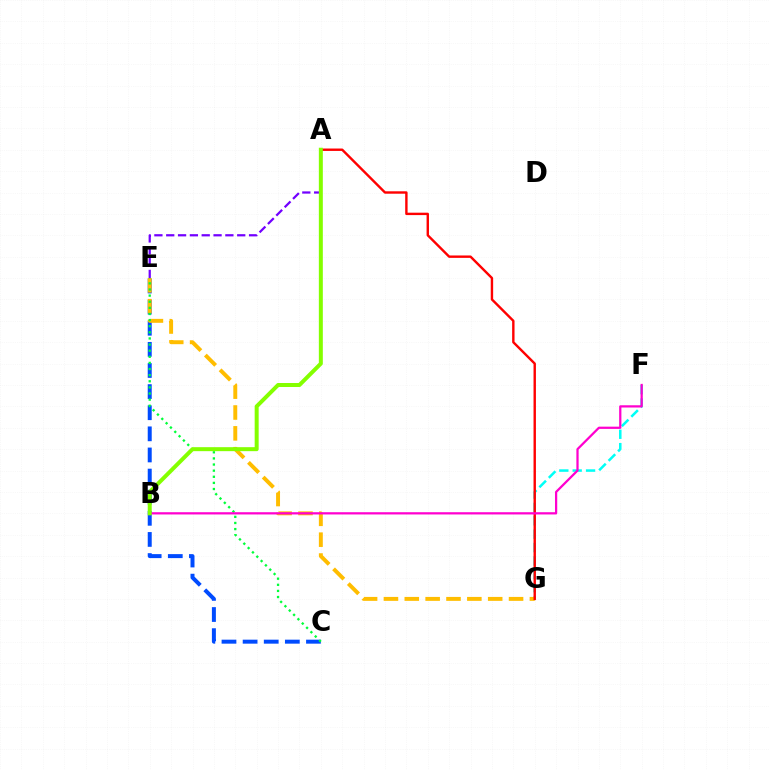{('F', 'G'): [{'color': '#00fff6', 'line_style': 'dashed', 'thickness': 1.82}], ('C', 'E'): [{'color': '#004bff', 'line_style': 'dashed', 'thickness': 2.87}, {'color': '#00ff39', 'line_style': 'dotted', 'thickness': 1.66}], ('E', 'G'): [{'color': '#ffbd00', 'line_style': 'dashed', 'thickness': 2.83}], ('A', 'G'): [{'color': '#ff0000', 'line_style': 'solid', 'thickness': 1.73}], ('B', 'F'): [{'color': '#ff00cf', 'line_style': 'solid', 'thickness': 1.62}], ('A', 'E'): [{'color': '#7200ff', 'line_style': 'dashed', 'thickness': 1.61}], ('A', 'B'): [{'color': '#84ff00', 'line_style': 'solid', 'thickness': 2.87}]}